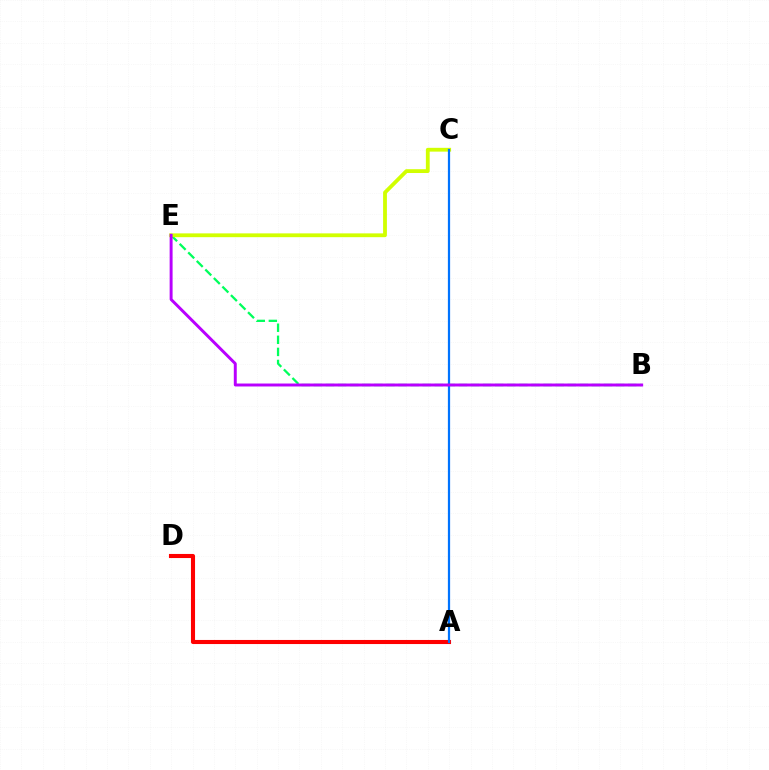{('B', 'E'): [{'color': '#00ff5c', 'line_style': 'dashed', 'thickness': 1.64}, {'color': '#b900ff', 'line_style': 'solid', 'thickness': 2.13}], ('A', 'D'): [{'color': '#ff0000', 'line_style': 'solid', 'thickness': 2.94}], ('C', 'E'): [{'color': '#d1ff00', 'line_style': 'solid', 'thickness': 2.74}], ('A', 'C'): [{'color': '#0074ff', 'line_style': 'solid', 'thickness': 1.61}]}